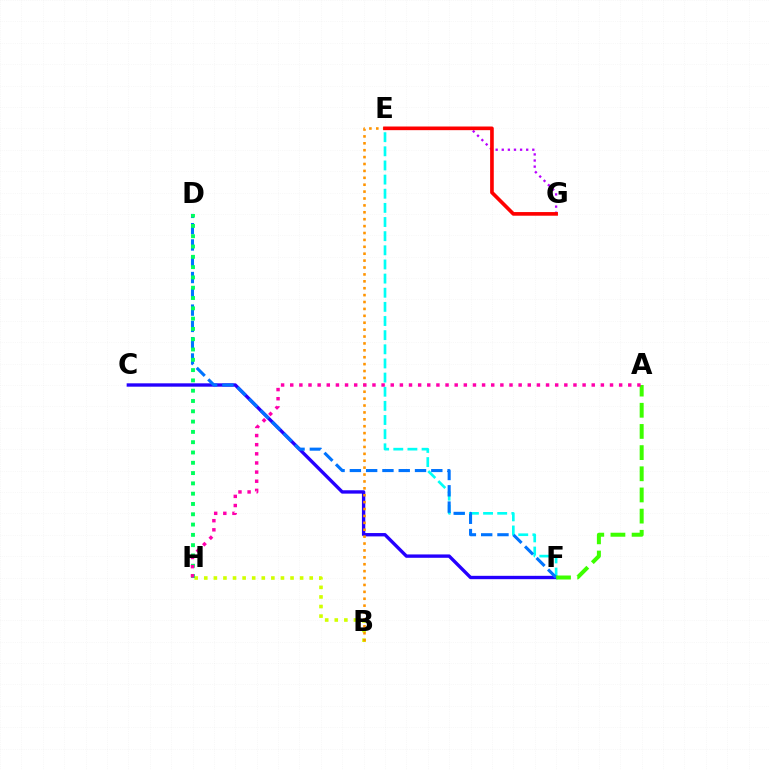{('E', 'F'): [{'color': '#00fff6', 'line_style': 'dashed', 'thickness': 1.92}], ('B', 'H'): [{'color': '#d1ff00', 'line_style': 'dotted', 'thickness': 2.6}], ('C', 'F'): [{'color': '#2500ff', 'line_style': 'solid', 'thickness': 2.42}], ('D', 'F'): [{'color': '#0074ff', 'line_style': 'dashed', 'thickness': 2.21}], ('B', 'E'): [{'color': '#ff9400', 'line_style': 'dotted', 'thickness': 1.87}], ('E', 'G'): [{'color': '#b900ff', 'line_style': 'dotted', 'thickness': 1.66}, {'color': '#ff0000', 'line_style': 'solid', 'thickness': 2.63}], ('A', 'F'): [{'color': '#3dff00', 'line_style': 'dashed', 'thickness': 2.88}], ('D', 'H'): [{'color': '#00ff5c', 'line_style': 'dotted', 'thickness': 2.8}], ('A', 'H'): [{'color': '#ff00ac', 'line_style': 'dotted', 'thickness': 2.48}]}